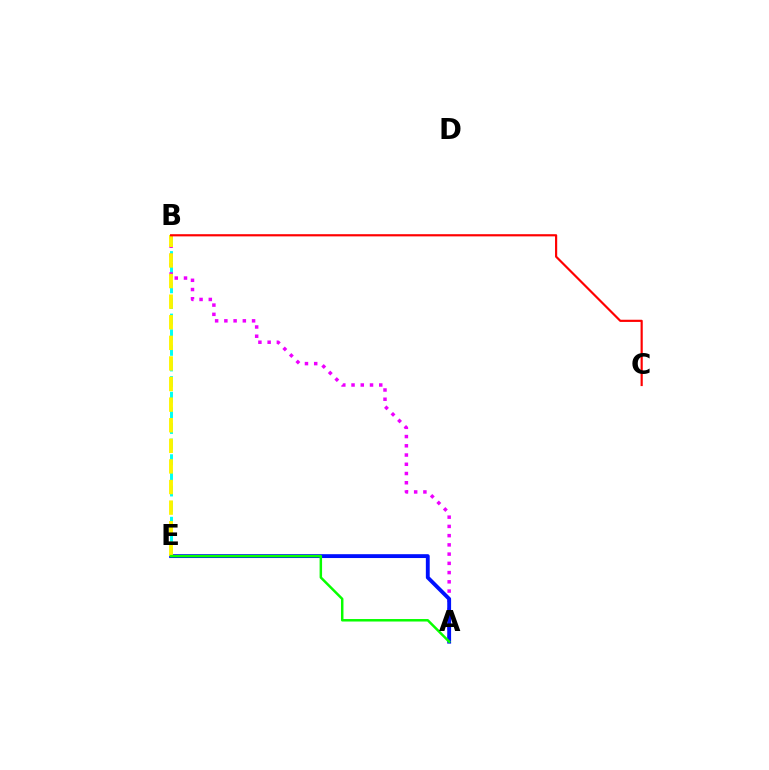{('B', 'E'): [{'color': '#00fff6', 'line_style': 'dashed', 'thickness': 2.12}, {'color': '#fcf500', 'line_style': 'dashed', 'thickness': 2.8}], ('A', 'B'): [{'color': '#ee00ff', 'line_style': 'dotted', 'thickness': 2.51}], ('A', 'E'): [{'color': '#0010ff', 'line_style': 'solid', 'thickness': 2.77}, {'color': '#08ff00', 'line_style': 'solid', 'thickness': 1.79}], ('B', 'C'): [{'color': '#ff0000', 'line_style': 'solid', 'thickness': 1.57}]}